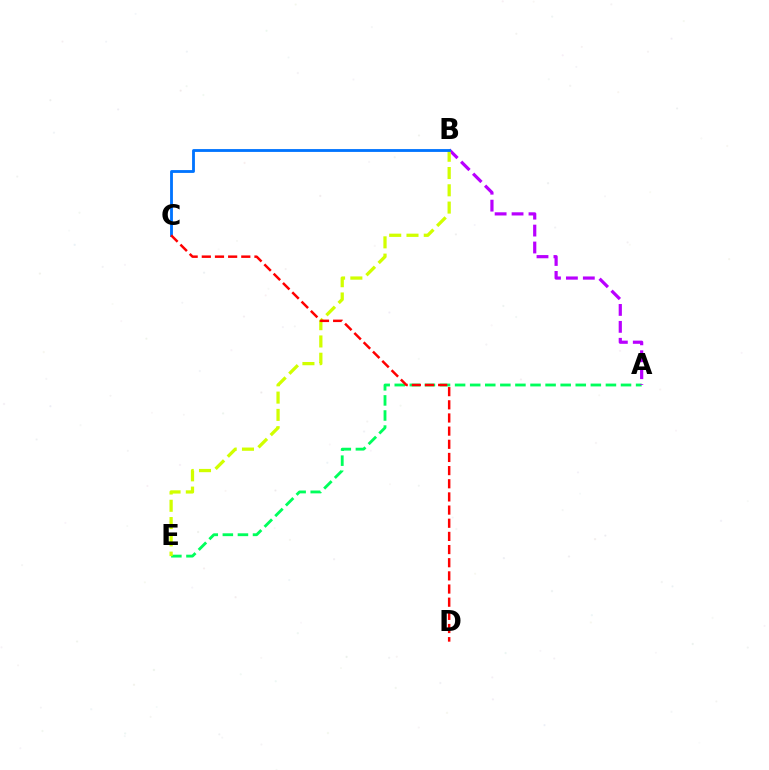{('A', 'E'): [{'color': '#00ff5c', 'line_style': 'dashed', 'thickness': 2.05}], ('A', 'B'): [{'color': '#b900ff', 'line_style': 'dashed', 'thickness': 2.3}], ('B', 'E'): [{'color': '#d1ff00', 'line_style': 'dashed', 'thickness': 2.35}], ('B', 'C'): [{'color': '#0074ff', 'line_style': 'solid', 'thickness': 2.03}], ('C', 'D'): [{'color': '#ff0000', 'line_style': 'dashed', 'thickness': 1.79}]}